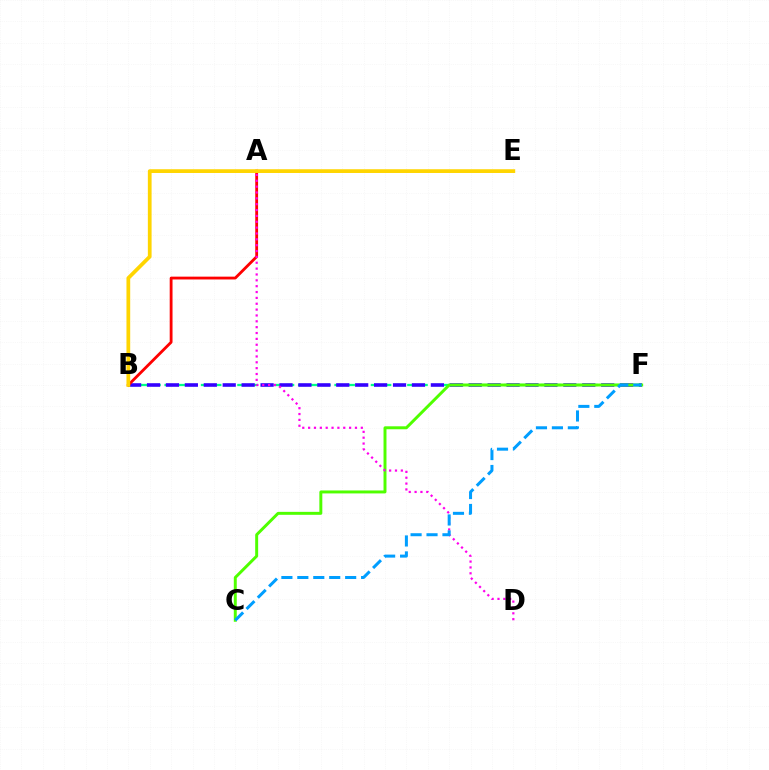{('B', 'F'): [{'color': '#00ff86', 'line_style': 'dashed', 'thickness': 1.65}, {'color': '#3700ff', 'line_style': 'dashed', 'thickness': 2.57}], ('A', 'B'): [{'color': '#ff0000', 'line_style': 'solid', 'thickness': 2.03}], ('C', 'F'): [{'color': '#4fff00', 'line_style': 'solid', 'thickness': 2.13}, {'color': '#009eff', 'line_style': 'dashed', 'thickness': 2.17}], ('B', 'E'): [{'color': '#ffd500', 'line_style': 'solid', 'thickness': 2.69}], ('A', 'D'): [{'color': '#ff00ed', 'line_style': 'dotted', 'thickness': 1.59}]}